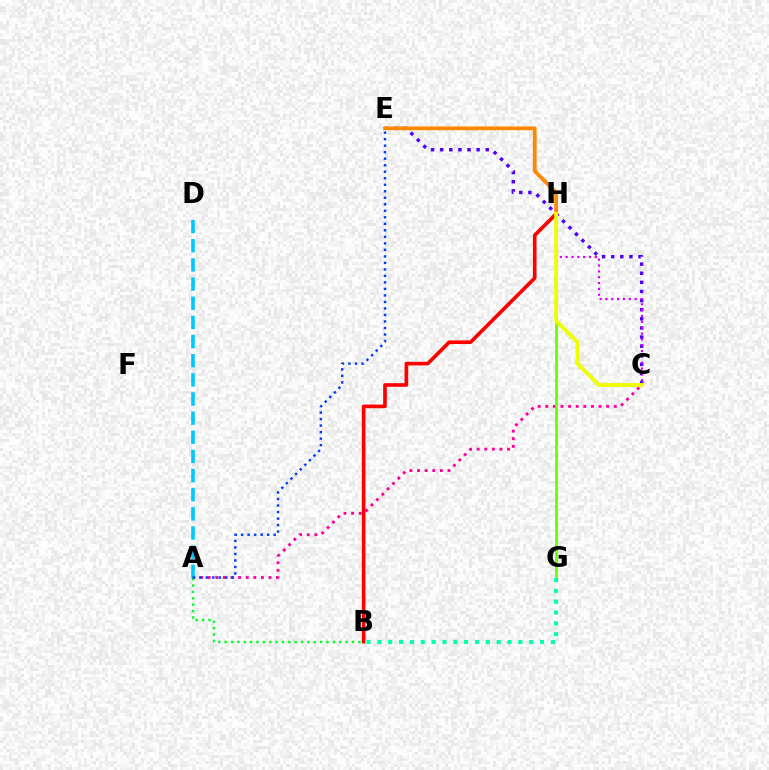{('C', 'E'): [{'color': '#4f00ff', 'line_style': 'dotted', 'thickness': 2.48}], ('A', 'C'): [{'color': '#ff00a0', 'line_style': 'dotted', 'thickness': 2.07}], ('A', 'B'): [{'color': '#00ff27', 'line_style': 'dotted', 'thickness': 1.73}], ('G', 'H'): [{'color': '#66ff00', 'line_style': 'solid', 'thickness': 2.0}], ('B', 'H'): [{'color': '#ff0000', 'line_style': 'solid', 'thickness': 2.62}], ('C', 'H'): [{'color': '#d600ff', 'line_style': 'dotted', 'thickness': 1.59}, {'color': '#eeff00', 'line_style': 'solid', 'thickness': 2.77}], ('E', 'H'): [{'color': '#ff8800', 'line_style': 'solid', 'thickness': 2.71}], ('A', 'D'): [{'color': '#00c7ff', 'line_style': 'dashed', 'thickness': 2.6}], ('A', 'E'): [{'color': '#003fff', 'line_style': 'dotted', 'thickness': 1.77}], ('B', 'G'): [{'color': '#00ffaf', 'line_style': 'dotted', 'thickness': 2.95}]}